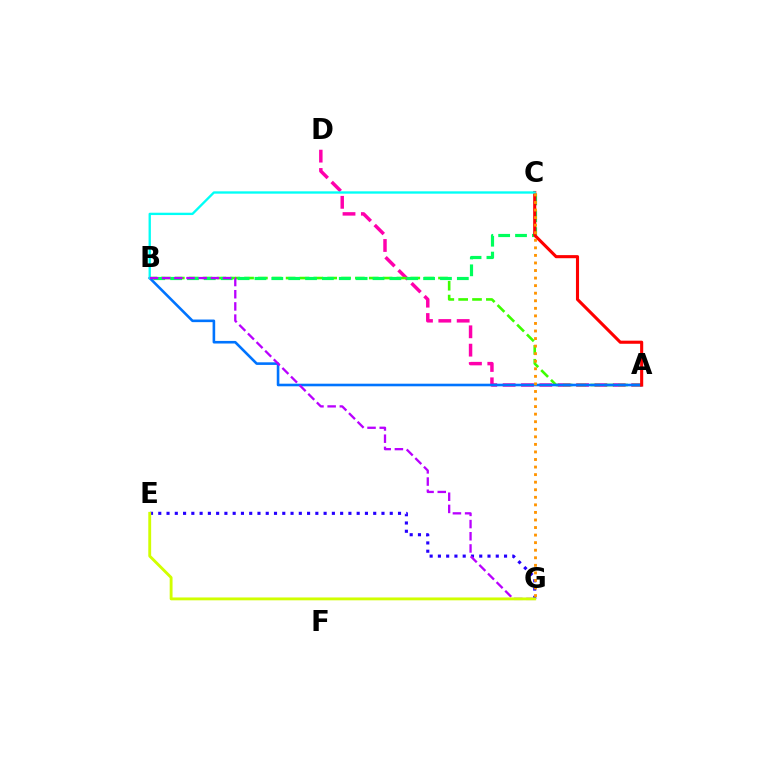{('A', 'D'): [{'color': '#ff00ac', 'line_style': 'dashed', 'thickness': 2.49}], ('E', 'G'): [{'color': '#2500ff', 'line_style': 'dotted', 'thickness': 2.25}, {'color': '#d1ff00', 'line_style': 'solid', 'thickness': 2.06}], ('A', 'B'): [{'color': '#3dff00', 'line_style': 'dashed', 'thickness': 1.88}, {'color': '#0074ff', 'line_style': 'solid', 'thickness': 1.87}], ('B', 'C'): [{'color': '#00ff5c', 'line_style': 'dashed', 'thickness': 2.29}, {'color': '#00fff6', 'line_style': 'solid', 'thickness': 1.68}], ('A', 'C'): [{'color': '#ff0000', 'line_style': 'solid', 'thickness': 2.23}], ('B', 'G'): [{'color': '#b900ff', 'line_style': 'dashed', 'thickness': 1.66}], ('C', 'G'): [{'color': '#ff9400', 'line_style': 'dotted', 'thickness': 2.05}]}